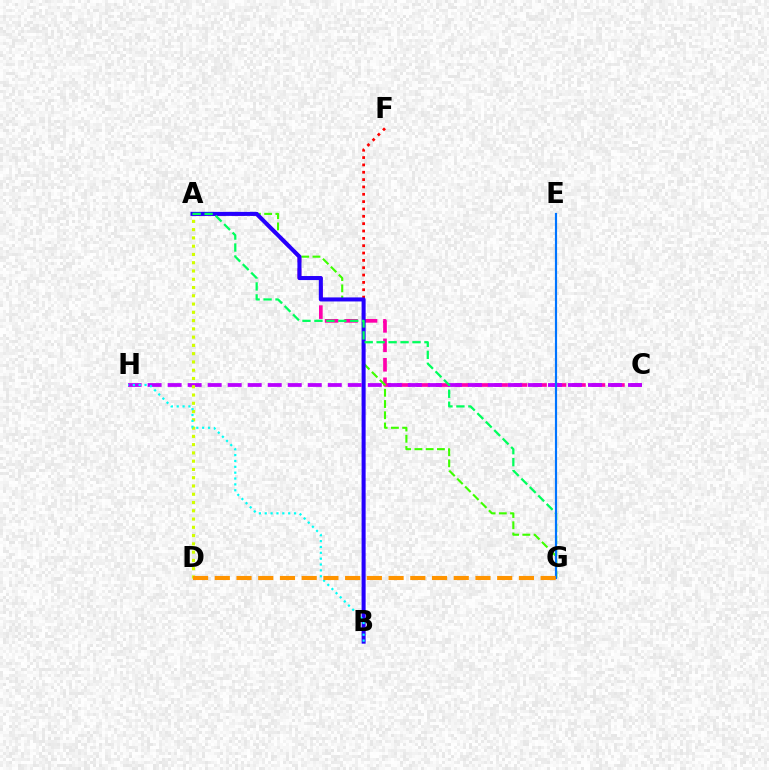{('A', 'C'): [{'color': '#ff00ac', 'line_style': 'dashed', 'thickness': 2.65}], ('B', 'F'): [{'color': '#ff0000', 'line_style': 'dotted', 'thickness': 1.99}], ('A', 'G'): [{'color': '#3dff00', 'line_style': 'dashed', 'thickness': 1.52}, {'color': '#00ff5c', 'line_style': 'dashed', 'thickness': 1.62}], ('A', 'B'): [{'color': '#2500ff', 'line_style': 'solid', 'thickness': 2.9}], ('C', 'H'): [{'color': '#b900ff', 'line_style': 'dashed', 'thickness': 2.72}], ('A', 'D'): [{'color': '#d1ff00', 'line_style': 'dotted', 'thickness': 2.25}], ('B', 'H'): [{'color': '#00fff6', 'line_style': 'dotted', 'thickness': 1.59}], ('E', 'G'): [{'color': '#0074ff', 'line_style': 'solid', 'thickness': 1.56}], ('D', 'G'): [{'color': '#ff9400', 'line_style': 'dashed', 'thickness': 2.95}]}